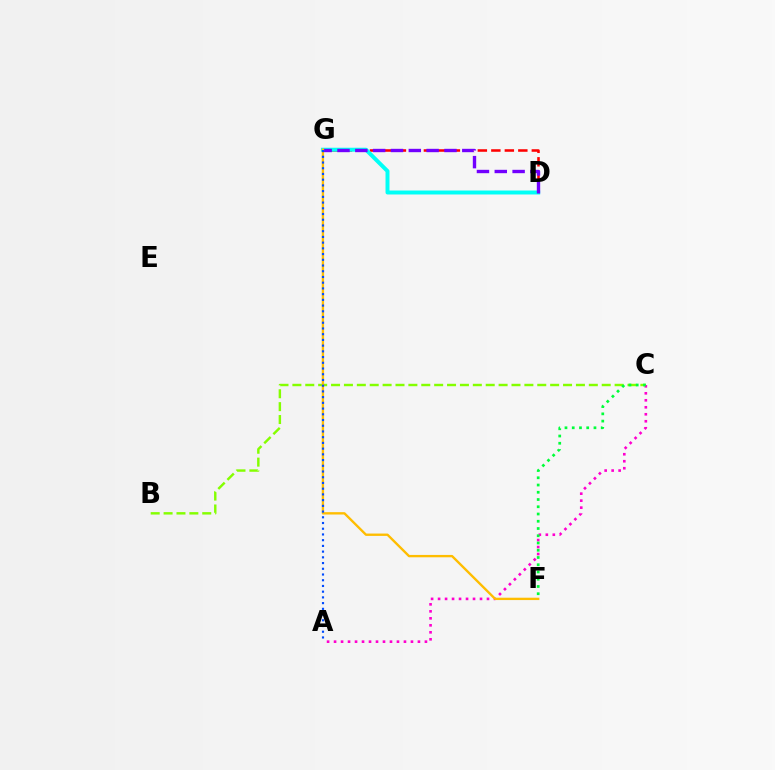{('D', 'G'): [{'color': '#ff0000', 'line_style': 'dashed', 'thickness': 1.83}, {'color': '#00fff6', 'line_style': 'solid', 'thickness': 2.85}, {'color': '#7200ff', 'line_style': 'dashed', 'thickness': 2.42}], ('B', 'C'): [{'color': '#84ff00', 'line_style': 'dashed', 'thickness': 1.75}], ('A', 'C'): [{'color': '#ff00cf', 'line_style': 'dotted', 'thickness': 1.9}], ('F', 'G'): [{'color': '#ffbd00', 'line_style': 'solid', 'thickness': 1.69}], ('A', 'G'): [{'color': '#004bff', 'line_style': 'dotted', 'thickness': 1.55}], ('C', 'F'): [{'color': '#00ff39', 'line_style': 'dotted', 'thickness': 1.97}]}